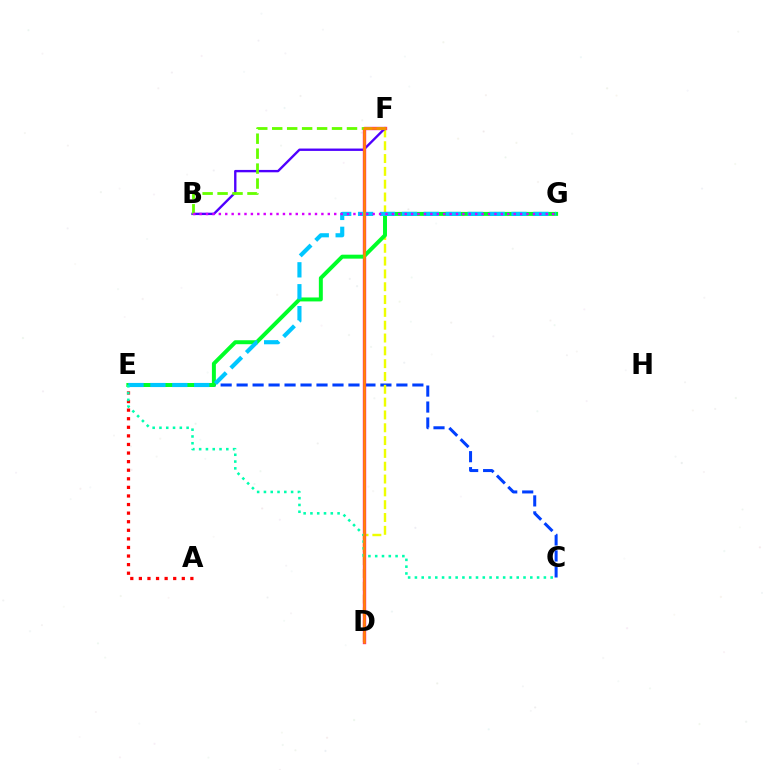{('A', 'E'): [{'color': '#ff0000', 'line_style': 'dotted', 'thickness': 2.33}], ('C', 'E'): [{'color': '#003fff', 'line_style': 'dashed', 'thickness': 2.17}, {'color': '#00ffaf', 'line_style': 'dotted', 'thickness': 1.84}], ('D', 'F'): [{'color': '#eeff00', 'line_style': 'dashed', 'thickness': 1.74}, {'color': '#ff00a0', 'line_style': 'solid', 'thickness': 2.41}, {'color': '#ff8800', 'line_style': 'solid', 'thickness': 1.83}], ('B', 'F'): [{'color': '#4f00ff', 'line_style': 'solid', 'thickness': 1.71}, {'color': '#66ff00', 'line_style': 'dashed', 'thickness': 2.03}], ('E', 'G'): [{'color': '#00ff27', 'line_style': 'solid', 'thickness': 2.85}, {'color': '#00c7ff', 'line_style': 'dashed', 'thickness': 2.98}], ('B', 'G'): [{'color': '#d600ff', 'line_style': 'dotted', 'thickness': 1.74}]}